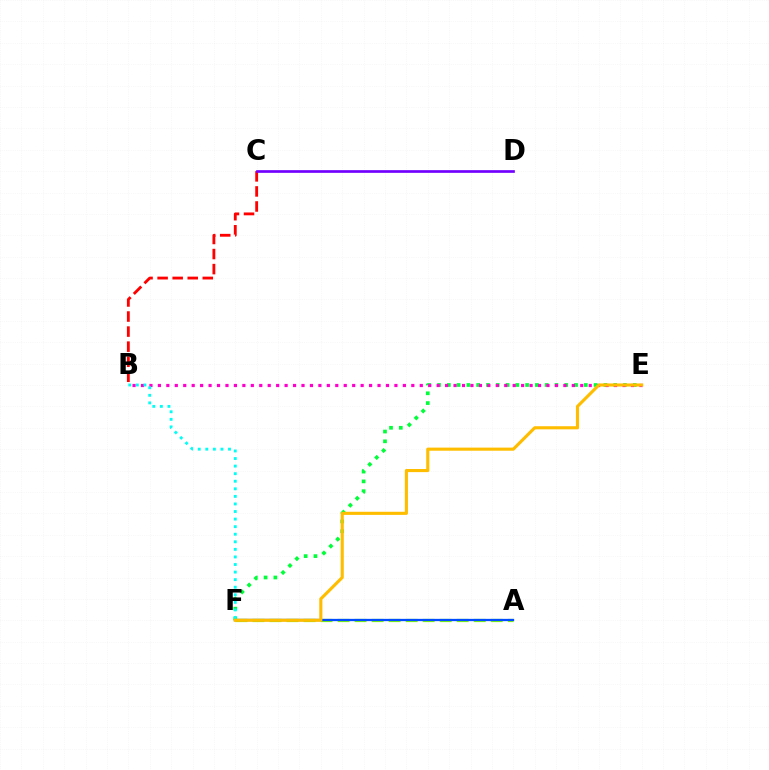{('E', 'F'): [{'color': '#00ff39', 'line_style': 'dotted', 'thickness': 2.66}, {'color': '#ffbd00', 'line_style': 'solid', 'thickness': 2.24}], ('A', 'F'): [{'color': '#84ff00', 'line_style': 'dashed', 'thickness': 2.31}, {'color': '#004bff', 'line_style': 'solid', 'thickness': 1.64}], ('B', 'C'): [{'color': '#ff0000', 'line_style': 'dashed', 'thickness': 2.05}], ('B', 'E'): [{'color': '#ff00cf', 'line_style': 'dotted', 'thickness': 2.3}], ('B', 'F'): [{'color': '#00fff6', 'line_style': 'dotted', 'thickness': 2.06}], ('C', 'D'): [{'color': '#7200ff', 'line_style': 'solid', 'thickness': 1.93}]}